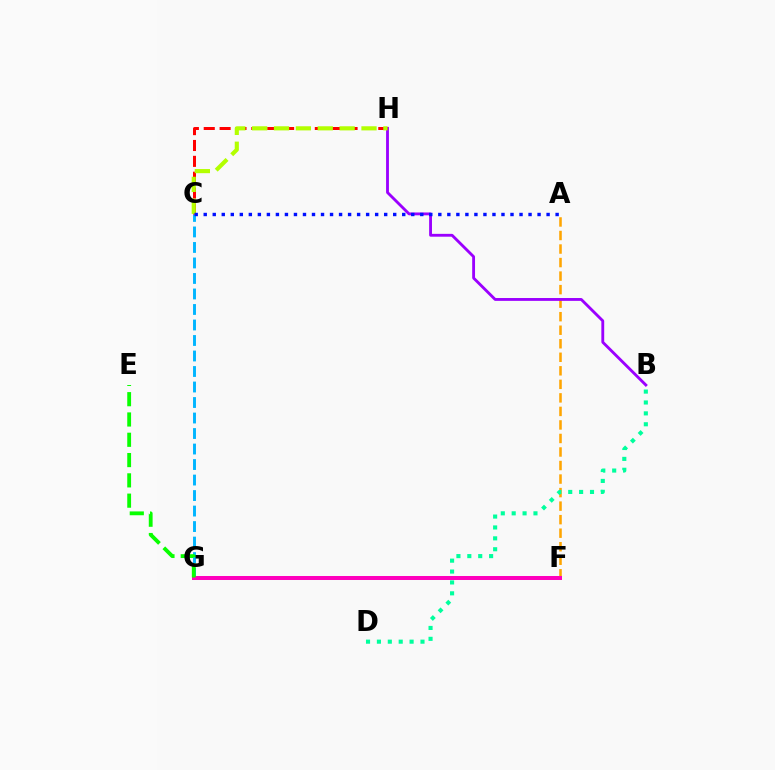{('A', 'F'): [{'color': '#ffa500', 'line_style': 'dashed', 'thickness': 1.84}], ('B', 'H'): [{'color': '#9b00ff', 'line_style': 'solid', 'thickness': 2.05}], ('B', 'D'): [{'color': '#00ff9d', 'line_style': 'dotted', 'thickness': 2.96}], ('C', 'G'): [{'color': '#00b5ff', 'line_style': 'dashed', 'thickness': 2.11}], ('C', 'H'): [{'color': '#ff0000', 'line_style': 'dashed', 'thickness': 2.16}, {'color': '#b3ff00', 'line_style': 'dashed', 'thickness': 2.97}], ('F', 'G'): [{'color': '#ff00bd', 'line_style': 'solid', 'thickness': 2.87}], ('E', 'G'): [{'color': '#08ff00', 'line_style': 'dashed', 'thickness': 2.76}], ('A', 'C'): [{'color': '#0010ff', 'line_style': 'dotted', 'thickness': 2.45}]}